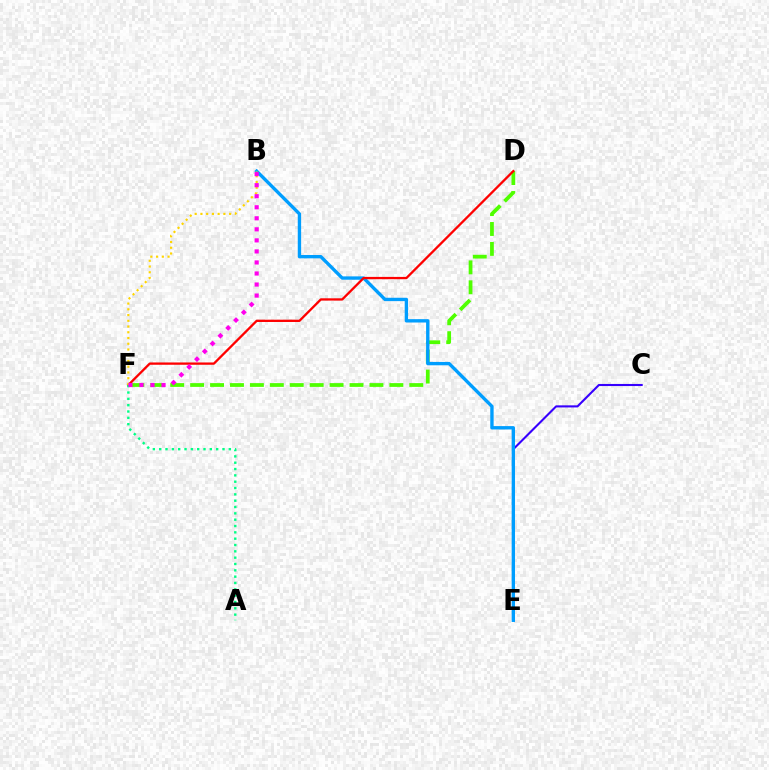{('D', 'F'): [{'color': '#4fff00', 'line_style': 'dashed', 'thickness': 2.71}, {'color': '#ff0000', 'line_style': 'solid', 'thickness': 1.66}], ('C', 'E'): [{'color': '#3700ff', 'line_style': 'solid', 'thickness': 1.51}], ('B', 'E'): [{'color': '#009eff', 'line_style': 'solid', 'thickness': 2.42}], ('A', 'F'): [{'color': '#00ff86', 'line_style': 'dotted', 'thickness': 1.72}], ('B', 'F'): [{'color': '#ffd500', 'line_style': 'dotted', 'thickness': 1.56}, {'color': '#ff00ed', 'line_style': 'dotted', 'thickness': 3.0}]}